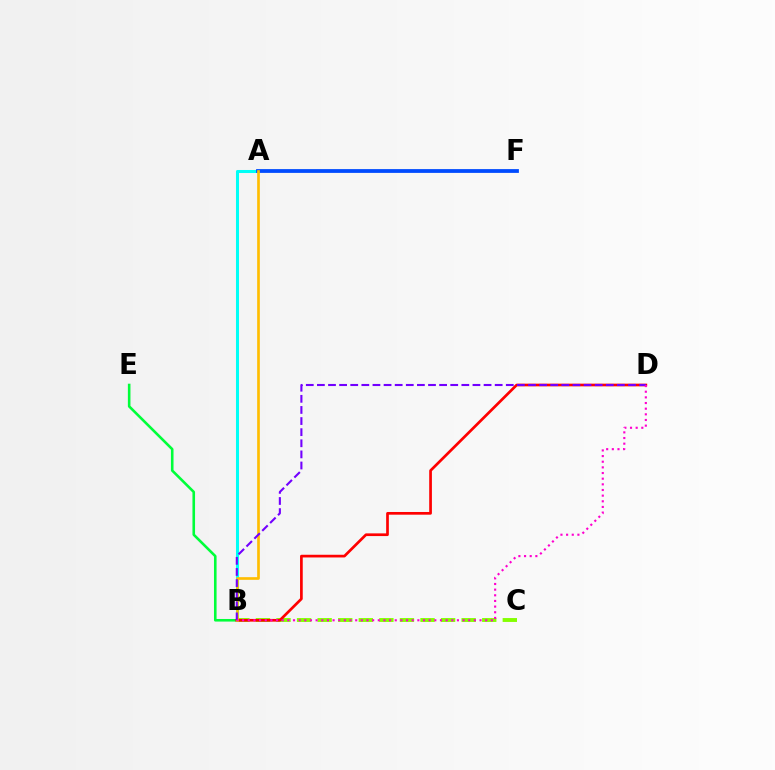{('B', 'E'): [{'color': '#00ff39', 'line_style': 'solid', 'thickness': 1.87}], ('A', 'B'): [{'color': '#00fff6', 'line_style': 'solid', 'thickness': 2.19}, {'color': '#ffbd00', 'line_style': 'solid', 'thickness': 1.92}], ('B', 'C'): [{'color': '#84ff00', 'line_style': 'dashed', 'thickness': 2.79}], ('A', 'F'): [{'color': '#004bff', 'line_style': 'solid', 'thickness': 2.72}], ('B', 'D'): [{'color': '#ff0000', 'line_style': 'solid', 'thickness': 1.94}, {'color': '#7200ff', 'line_style': 'dashed', 'thickness': 1.51}, {'color': '#ff00cf', 'line_style': 'dotted', 'thickness': 1.54}]}